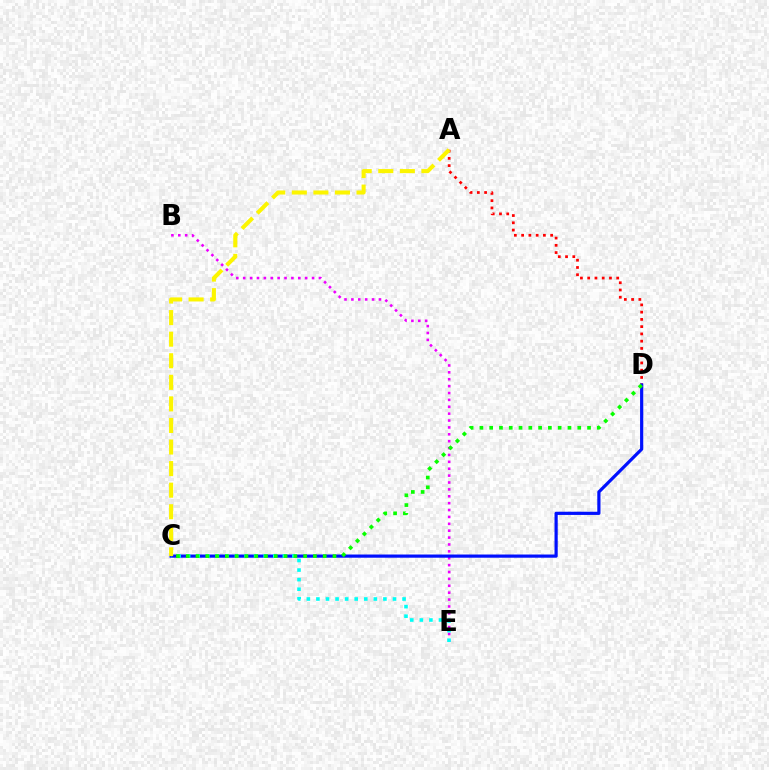{('A', 'D'): [{'color': '#ff0000', 'line_style': 'dotted', 'thickness': 1.97}], ('B', 'E'): [{'color': '#ee00ff', 'line_style': 'dotted', 'thickness': 1.87}], ('C', 'D'): [{'color': '#0010ff', 'line_style': 'solid', 'thickness': 2.3}, {'color': '#08ff00', 'line_style': 'dotted', 'thickness': 2.66}], ('C', 'E'): [{'color': '#00fff6', 'line_style': 'dotted', 'thickness': 2.6}], ('A', 'C'): [{'color': '#fcf500', 'line_style': 'dashed', 'thickness': 2.93}]}